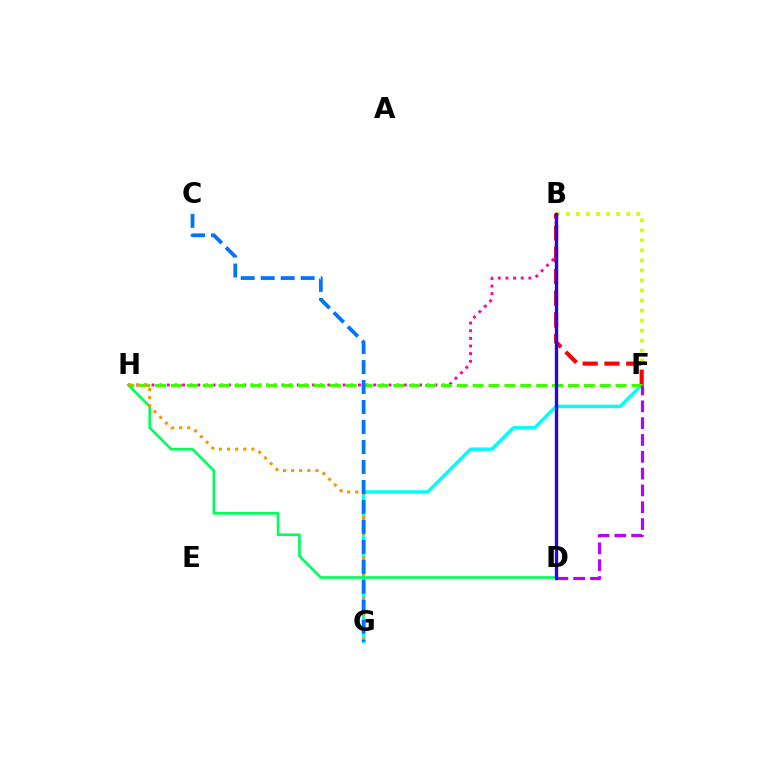{('B', 'F'): [{'color': '#d1ff00', 'line_style': 'dotted', 'thickness': 2.73}, {'color': '#ff0000', 'line_style': 'dashed', 'thickness': 2.95}], ('F', 'G'): [{'color': '#00fff6', 'line_style': 'solid', 'thickness': 2.47}], ('B', 'H'): [{'color': '#ff00ac', 'line_style': 'dotted', 'thickness': 2.08}], ('F', 'H'): [{'color': '#3dff00', 'line_style': 'dashed', 'thickness': 2.16}], ('D', 'F'): [{'color': '#b900ff', 'line_style': 'dashed', 'thickness': 2.29}], ('D', 'H'): [{'color': '#00ff5c', 'line_style': 'solid', 'thickness': 1.91}], ('G', 'H'): [{'color': '#ff9400', 'line_style': 'dotted', 'thickness': 2.2}], ('B', 'D'): [{'color': '#2500ff', 'line_style': 'solid', 'thickness': 2.39}], ('C', 'G'): [{'color': '#0074ff', 'line_style': 'dashed', 'thickness': 2.71}]}